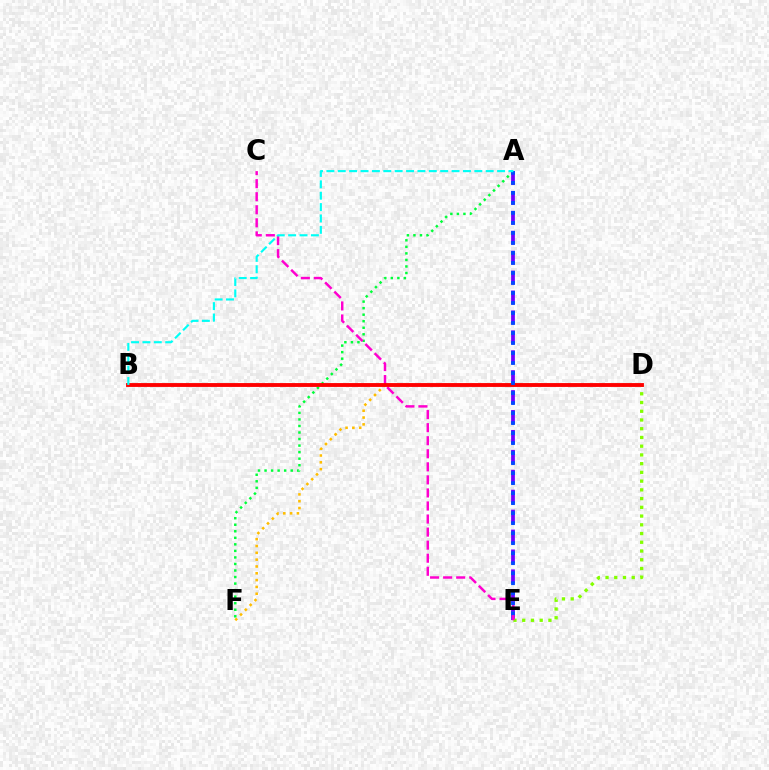{('A', 'F'): [{'color': '#00ff39', 'line_style': 'dotted', 'thickness': 1.78}], ('D', 'F'): [{'color': '#ffbd00', 'line_style': 'dotted', 'thickness': 1.85}], ('A', 'E'): [{'color': '#7200ff', 'line_style': 'dashed', 'thickness': 2.71}, {'color': '#004bff', 'line_style': 'dotted', 'thickness': 2.72}], ('D', 'E'): [{'color': '#84ff00', 'line_style': 'dotted', 'thickness': 2.37}], ('C', 'E'): [{'color': '#ff00cf', 'line_style': 'dashed', 'thickness': 1.77}], ('B', 'D'): [{'color': '#ff0000', 'line_style': 'solid', 'thickness': 2.77}], ('A', 'B'): [{'color': '#00fff6', 'line_style': 'dashed', 'thickness': 1.55}]}